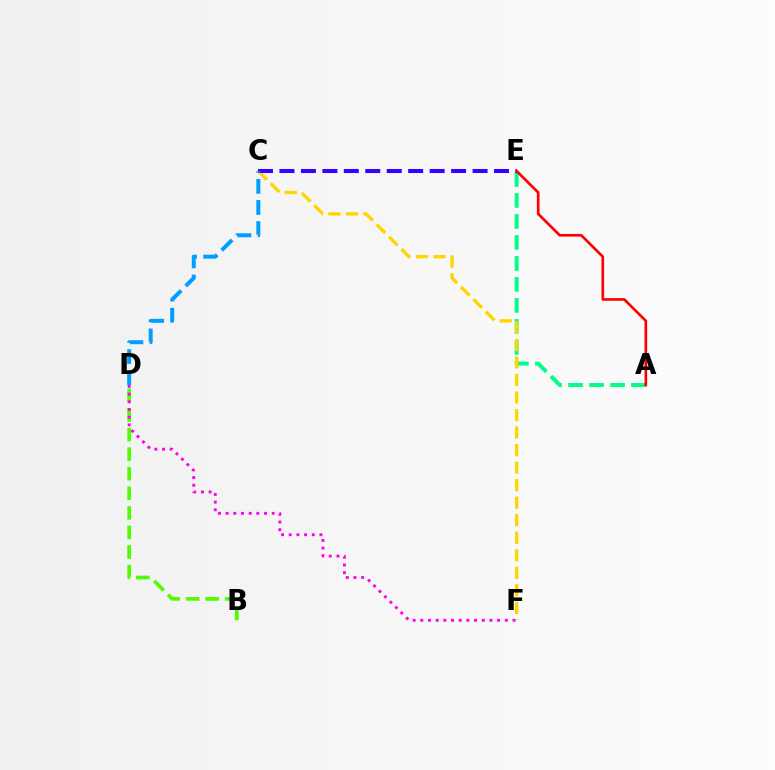{('A', 'E'): [{'color': '#00ff86', 'line_style': 'dashed', 'thickness': 2.85}, {'color': '#ff0000', 'line_style': 'solid', 'thickness': 1.91}], ('C', 'F'): [{'color': '#ffd500', 'line_style': 'dashed', 'thickness': 2.38}], ('C', 'E'): [{'color': '#3700ff', 'line_style': 'dashed', 'thickness': 2.91}], ('B', 'D'): [{'color': '#4fff00', 'line_style': 'dashed', 'thickness': 2.66}], ('D', 'F'): [{'color': '#ff00ed', 'line_style': 'dotted', 'thickness': 2.09}], ('C', 'D'): [{'color': '#009eff', 'line_style': 'dashed', 'thickness': 2.87}]}